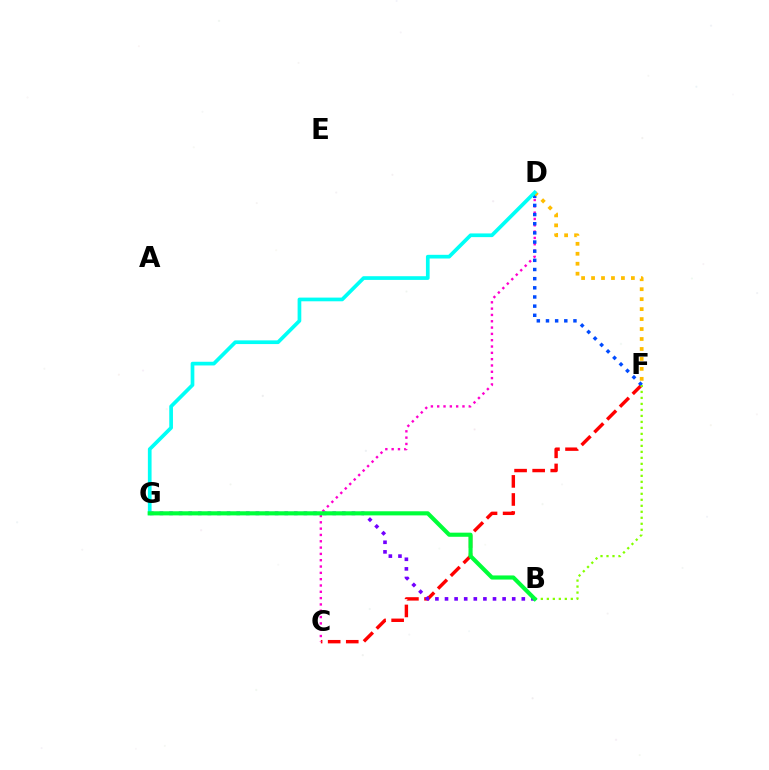{('C', 'F'): [{'color': '#ff0000', 'line_style': 'dashed', 'thickness': 2.46}], ('B', 'G'): [{'color': '#7200ff', 'line_style': 'dotted', 'thickness': 2.61}, {'color': '#00ff39', 'line_style': 'solid', 'thickness': 2.97}], ('C', 'D'): [{'color': '#ff00cf', 'line_style': 'dotted', 'thickness': 1.72}], ('D', 'F'): [{'color': '#004bff', 'line_style': 'dotted', 'thickness': 2.49}, {'color': '#ffbd00', 'line_style': 'dotted', 'thickness': 2.71}], ('B', 'F'): [{'color': '#84ff00', 'line_style': 'dotted', 'thickness': 1.63}], ('D', 'G'): [{'color': '#00fff6', 'line_style': 'solid', 'thickness': 2.66}]}